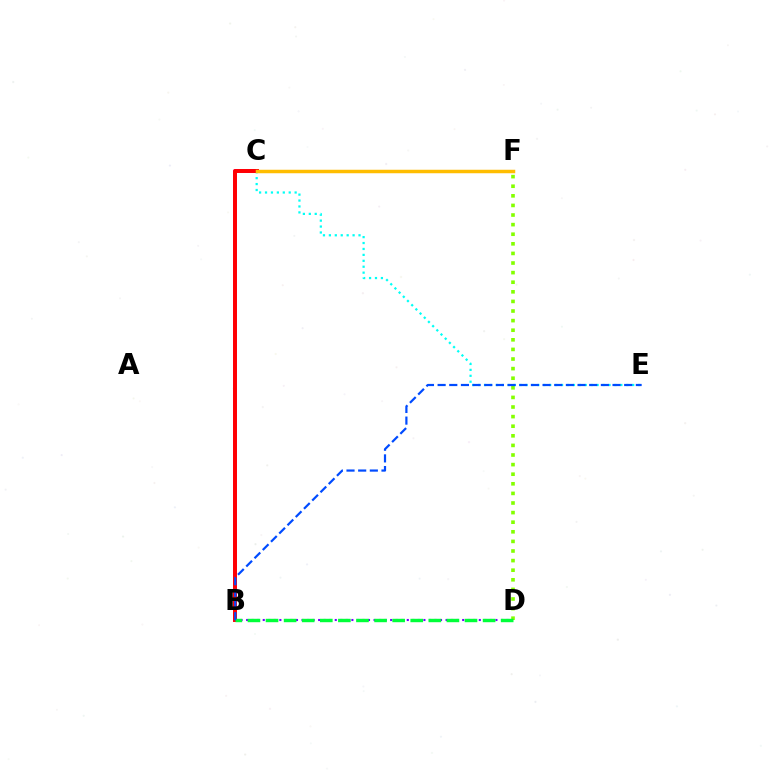{('D', 'F'): [{'color': '#84ff00', 'line_style': 'dotted', 'thickness': 2.61}], ('C', 'E'): [{'color': '#00fff6', 'line_style': 'dotted', 'thickness': 1.61}], ('B', 'C'): [{'color': '#ff00cf', 'line_style': 'solid', 'thickness': 2.77}, {'color': '#ff0000', 'line_style': 'solid', 'thickness': 2.82}], ('B', 'D'): [{'color': '#7200ff', 'line_style': 'dotted', 'thickness': 1.51}, {'color': '#00ff39', 'line_style': 'dashed', 'thickness': 2.46}], ('C', 'F'): [{'color': '#ffbd00', 'line_style': 'solid', 'thickness': 2.51}], ('B', 'E'): [{'color': '#004bff', 'line_style': 'dashed', 'thickness': 1.58}]}